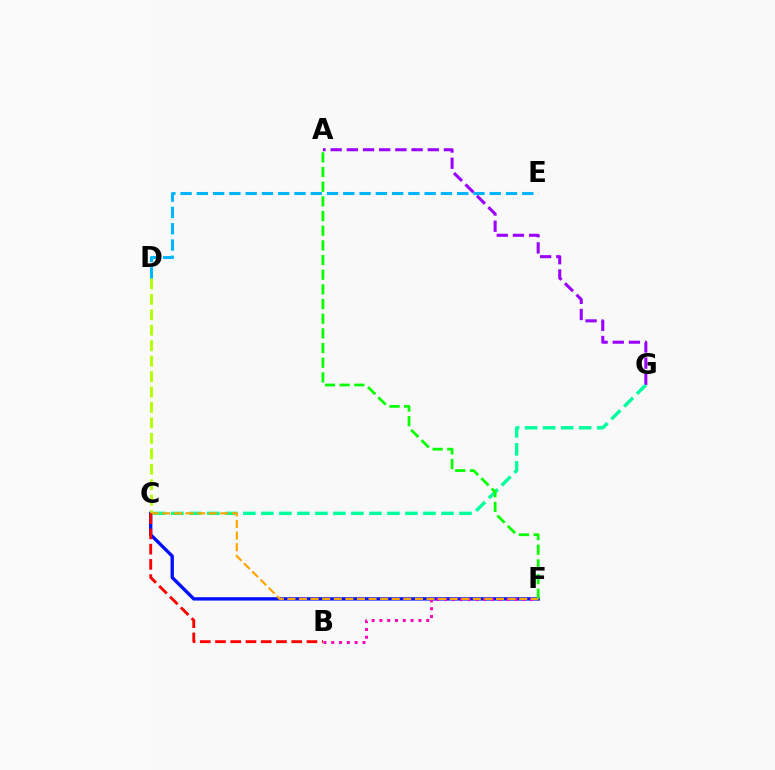{('C', 'F'): [{'color': '#0010ff', 'line_style': 'solid', 'thickness': 2.42}, {'color': '#ffa500', 'line_style': 'dashed', 'thickness': 1.57}], ('B', 'F'): [{'color': '#ff00bd', 'line_style': 'dotted', 'thickness': 2.12}], ('C', 'D'): [{'color': '#b3ff00', 'line_style': 'dashed', 'thickness': 2.1}], ('D', 'E'): [{'color': '#00b5ff', 'line_style': 'dashed', 'thickness': 2.21}], ('A', 'G'): [{'color': '#9b00ff', 'line_style': 'dashed', 'thickness': 2.2}], ('C', 'G'): [{'color': '#00ff9d', 'line_style': 'dashed', 'thickness': 2.45}], ('A', 'F'): [{'color': '#08ff00', 'line_style': 'dashed', 'thickness': 1.99}], ('B', 'C'): [{'color': '#ff0000', 'line_style': 'dashed', 'thickness': 2.07}]}